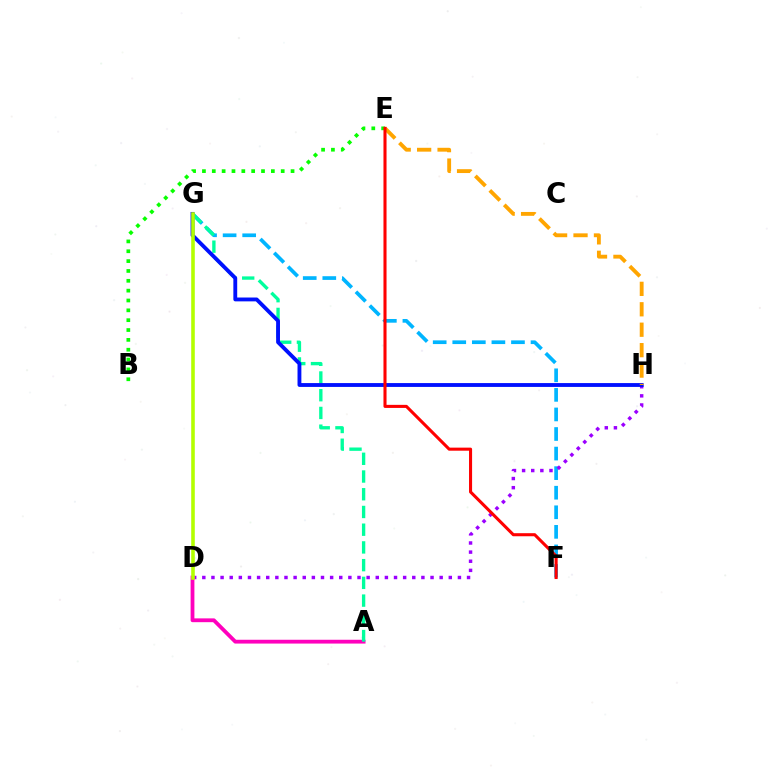{('F', 'G'): [{'color': '#00b5ff', 'line_style': 'dashed', 'thickness': 2.66}], ('D', 'H'): [{'color': '#9b00ff', 'line_style': 'dotted', 'thickness': 2.48}], ('A', 'D'): [{'color': '#ff00bd', 'line_style': 'solid', 'thickness': 2.74}], ('A', 'G'): [{'color': '#00ff9d', 'line_style': 'dashed', 'thickness': 2.41}], ('G', 'H'): [{'color': '#0010ff', 'line_style': 'solid', 'thickness': 2.77}], ('B', 'E'): [{'color': '#08ff00', 'line_style': 'dotted', 'thickness': 2.68}], ('E', 'H'): [{'color': '#ffa500', 'line_style': 'dashed', 'thickness': 2.78}], ('D', 'G'): [{'color': '#b3ff00', 'line_style': 'solid', 'thickness': 2.58}], ('E', 'F'): [{'color': '#ff0000', 'line_style': 'solid', 'thickness': 2.21}]}